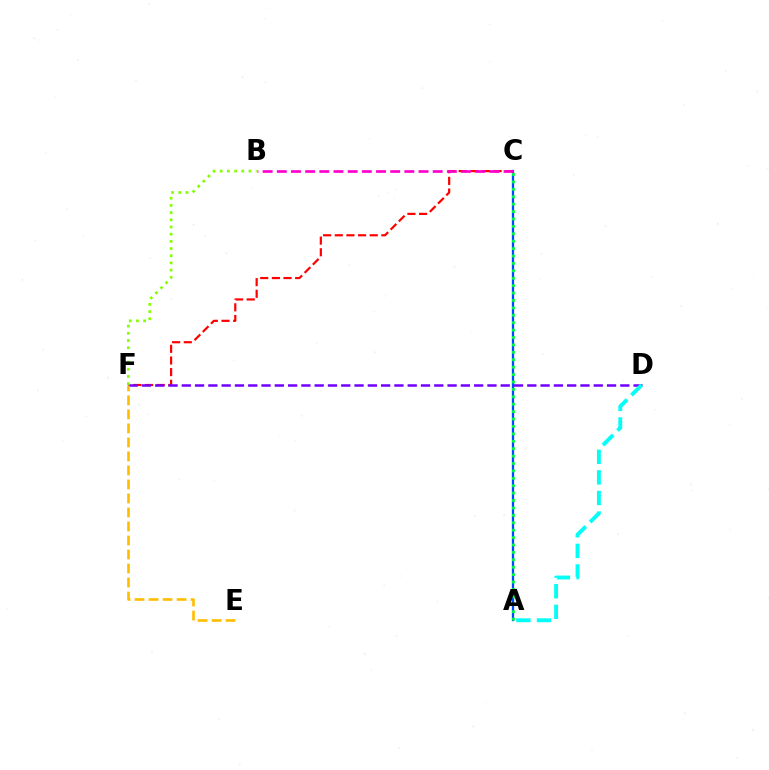{('C', 'F'): [{'color': '#ff0000', 'line_style': 'dashed', 'thickness': 1.58}], ('D', 'F'): [{'color': '#7200ff', 'line_style': 'dashed', 'thickness': 1.81}], ('B', 'F'): [{'color': '#84ff00', 'line_style': 'dotted', 'thickness': 1.95}], ('A', 'C'): [{'color': '#004bff', 'line_style': 'solid', 'thickness': 1.64}, {'color': '#00ff39', 'line_style': 'dotted', 'thickness': 2.01}], ('E', 'F'): [{'color': '#ffbd00', 'line_style': 'dashed', 'thickness': 1.9}], ('B', 'C'): [{'color': '#ff00cf', 'line_style': 'dashed', 'thickness': 1.93}], ('A', 'D'): [{'color': '#00fff6', 'line_style': 'dashed', 'thickness': 2.8}]}